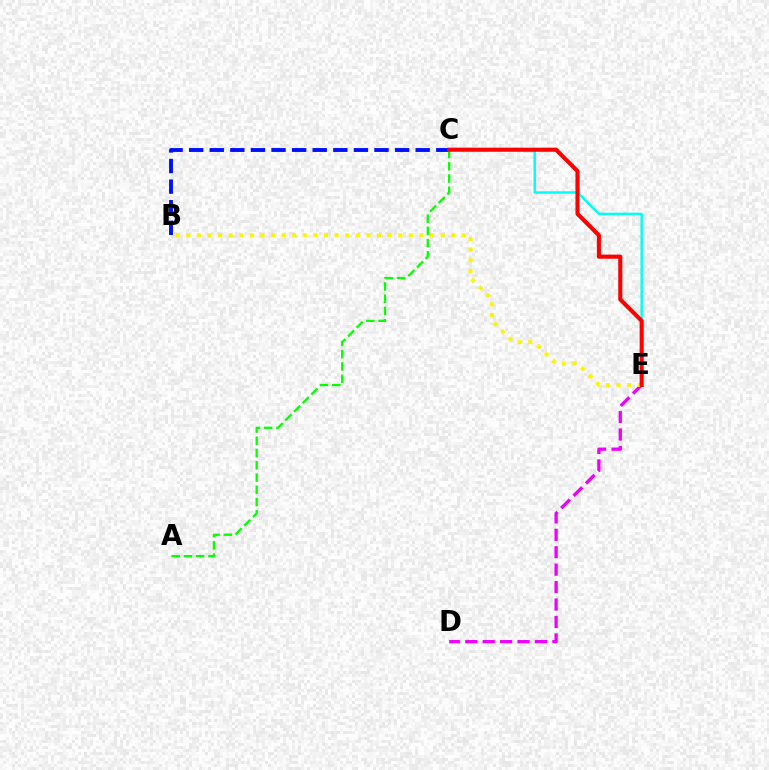{('D', 'E'): [{'color': '#ee00ff', 'line_style': 'dashed', 'thickness': 2.37}], ('C', 'E'): [{'color': '#00fff6', 'line_style': 'solid', 'thickness': 1.76}, {'color': '#ff0000', 'line_style': 'solid', 'thickness': 2.95}], ('B', 'E'): [{'color': '#fcf500', 'line_style': 'dotted', 'thickness': 2.88}], ('B', 'C'): [{'color': '#0010ff', 'line_style': 'dashed', 'thickness': 2.8}], ('A', 'C'): [{'color': '#08ff00', 'line_style': 'dashed', 'thickness': 1.66}]}